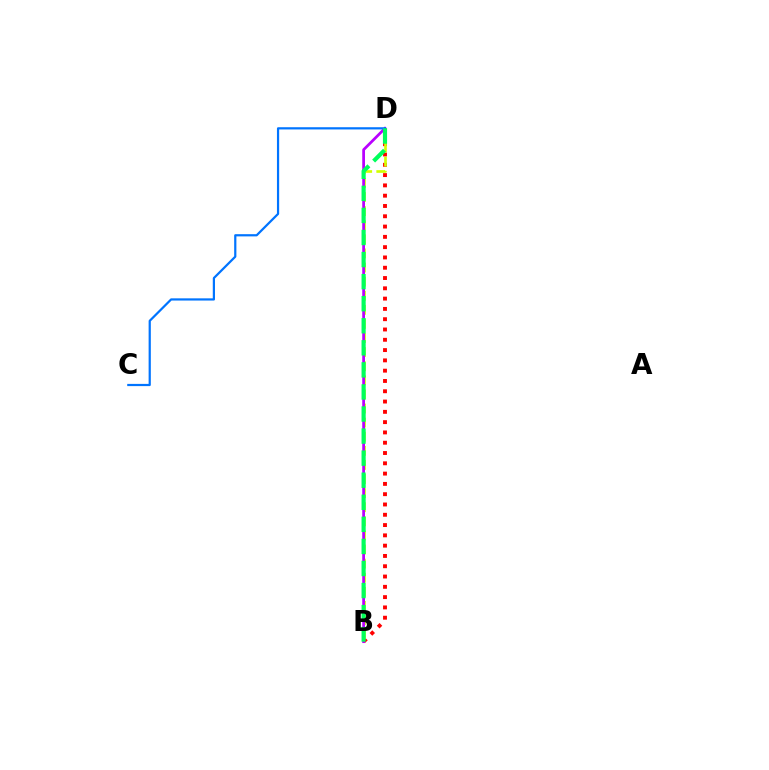{('B', 'D'): [{'color': '#ff0000', 'line_style': 'dotted', 'thickness': 2.8}, {'color': '#d1ff00', 'line_style': 'dashed', 'thickness': 1.92}, {'color': '#b900ff', 'line_style': 'solid', 'thickness': 1.98}, {'color': '#00ff5c', 'line_style': 'dashed', 'thickness': 3.0}], ('C', 'D'): [{'color': '#0074ff', 'line_style': 'solid', 'thickness': 1.59}]}